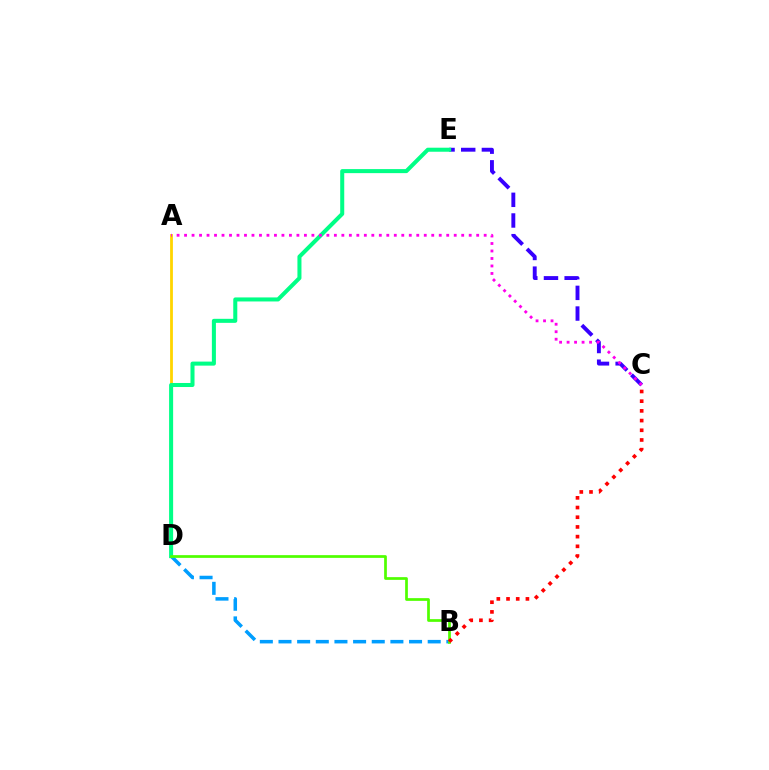{('A', 'D'): [{'color': '#ffd500', 'line_style': 'solid', 'thickness': 2.01}], ('C', 'E'): [{'color': '#3700ff', 'line_style': 'dashed', 'thickness': 2.81}], ('B', 'D'): [{'color': '#009eff', 'line_style': 'dashed', 'thickness': 2.53}, {'color': '#4fff00', 'line_style': 'solid', 'thickness': 1.96}], ('D', 'E'): [{'color': '#00ff86', 'line_style': 'solid', 'thickness': 2.9}], ('A', 'C'): [{'color': '#ff00ed', 'line_style': 'dotted', 'thickness': 2.04}], ('B', 'C'): [{'color': '#ff0000', 'line_style': 'dotted', 'thickness': 2.63}]}